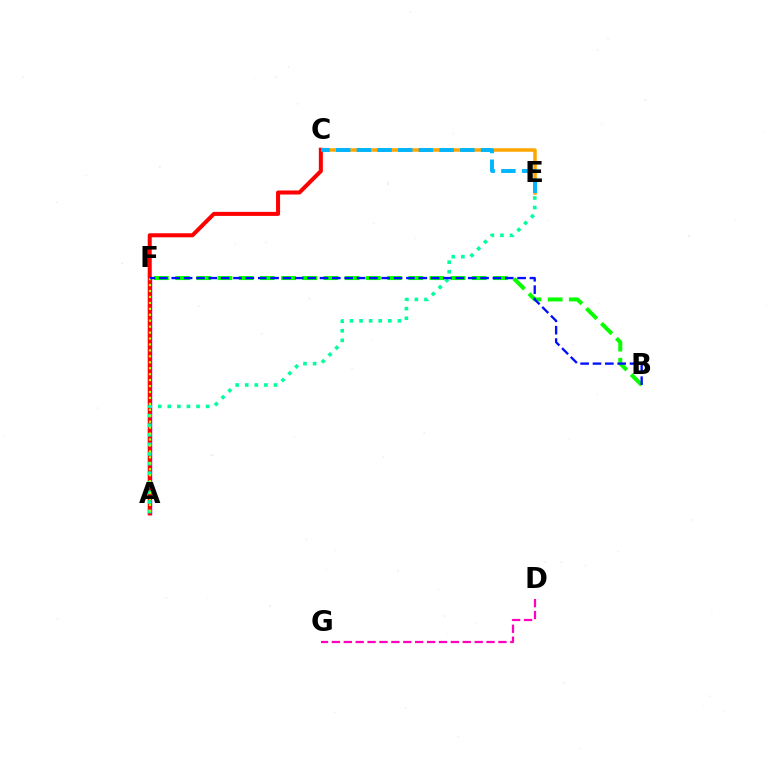{('A', 'F'): [{'color': '#9b00ff', 'line_style': 'solid', 'thickness': 2.51}, {'color': '#b3ff00', 'line_style': 'dotted', 'thickness': 1.61}], ('D', 'G'): [{'color': '#ff00bd', 'line_style': 'dashed', 'thickness': 1.62}], ('B', 'F'): [{'color': '#08ff00', 'line_style': 'dashed', 'thickness': 2.88}, {'color': '#0010ff', 'line_style': 'dashed', 'thickness': 1.68}], ('C', 'E'): [{'color': '#ffa500', 'line_style': 'solid', 'thickness': 2.52}, {'color': '#00b5ff', 'line_style': 'dashed', 'thickness': 2.81}], ('A', 'C'): [{'color': '#ff0000', 'line_style': 'solid', 'thickness': 2.9}], ('A', 'E'): [{'color': '#00ff9d', 'line_style': 'dotted', 'thickness': 2.61}]}